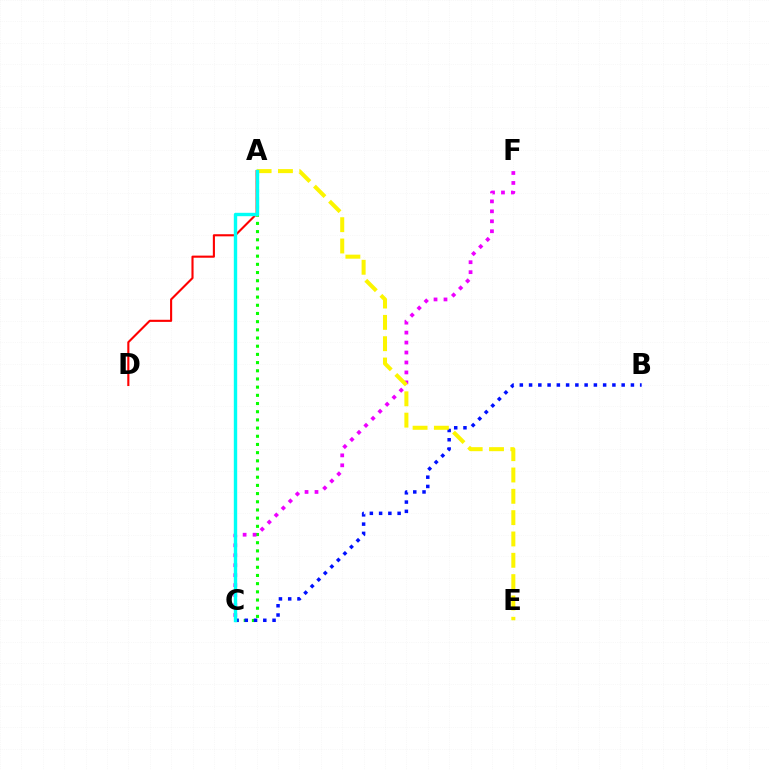{('A', 'C'): [{'color': '#08ff00', 'line_style': 'dotted', 'thickness': 2.22}, {'color': '#00fff6', 'line_style': 'solid', 'thickness': 2.44}], ('C', 'F'): [{'color': '#ee00ff', 'line_style': 'dotted', 'thickness': 2.7}], ('B', 'C'): [{'color': '#0010ff', 'line_style': 'dotted', 'thickness': 2.52}], ('A', 'D'): [{'color': '#ff0000', 'line_style': 'solid', 'thickness': 1.52}], ('A', 'E'): [{'color': '#fcf500', 'line_style': 'dashed', 'thickness': 2.9}]}